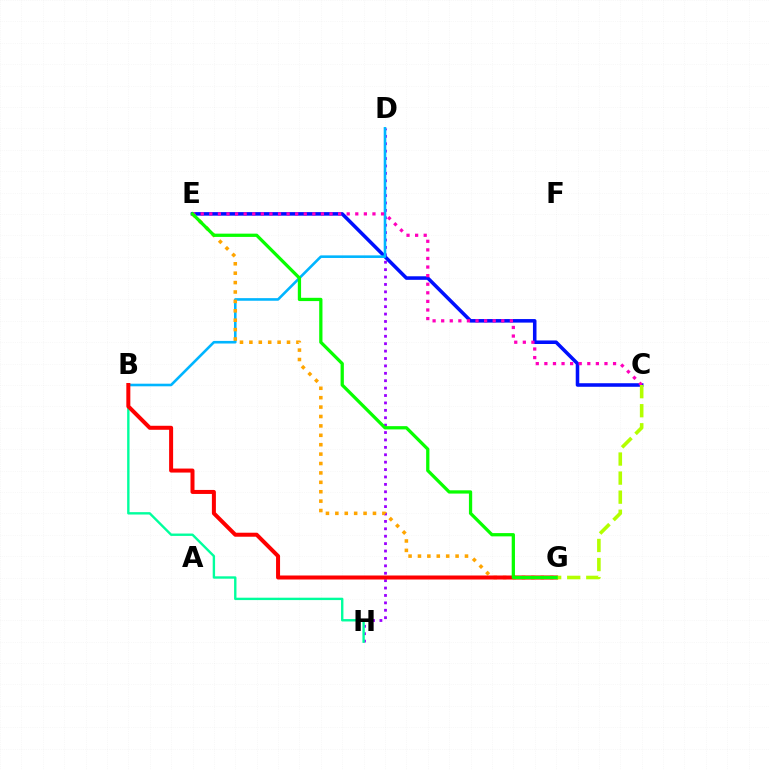{('D', 'H'): [{'color': '#9b00ff', 'line_style': 'dotted', 'thickness': 2.01}], ('B', 'H'): [{'color': '#00ff9d', 'line_style': 'solid', 'thickness': 1.71}], ('C', 'E'): [{'color': '#0010ff', 'line_style': 'solid', 'thickness': 2.55}, {'color': '#ff00bd', 'line_style': 'dotted', 'thickness': 2.33}], ('B', 'D'): [{'color': '#00b5ff', 'line_style': 'solid', 'thickness': 1.87}], ('E', 'G'): [{'color': '#ffa500', 'line_style': 'dotted', 'thickness': 2.56}, {'color': '#08ff00', 'line_style': 'solid', 'thickness': 2.35}], ('B', 'G'): [{'color': '#ff0000', 'line_style': 'solid', 'thickness': 2.88}], ('C', 'G'): [{'color': '#b3ff00', 'line_style': 'dashed', 'thickness': 2.59}]}